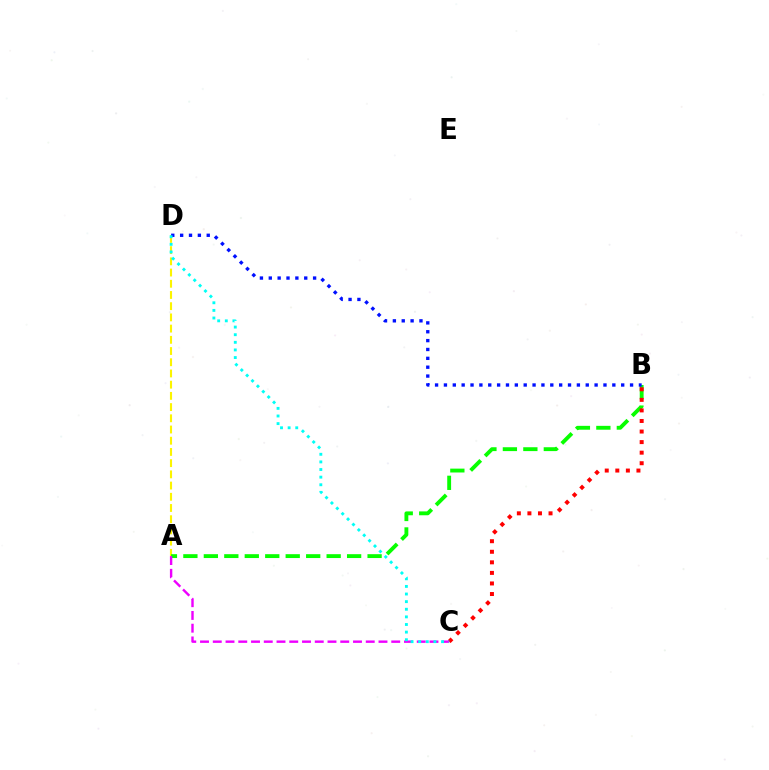{('A', 'D'): [{'color': '#fcf500', 'line_style': 'dashed', 'thickness': 1.52}], ('A', 'B'): [{'color': '#08ff00', 'line_style': 'dashed', 'thickness': 2.78}], ('B', 'C'): [{'color': '#ff0000', 'line_style': 'dotted', 'thickness': 2.87}], ('A', 'C'): [{'color': '#ee00ff', 'line_style': 'dashed', 'thickness': 1.73}], ('B', 'D'): [{'color': '#0010ff', 'line_style': 'dotted', 'thickness': 2.41}], ('C', 'D'): [{'color': '#00fff6', 'line_style': 'dotted', 'thickness': 2.07}]}